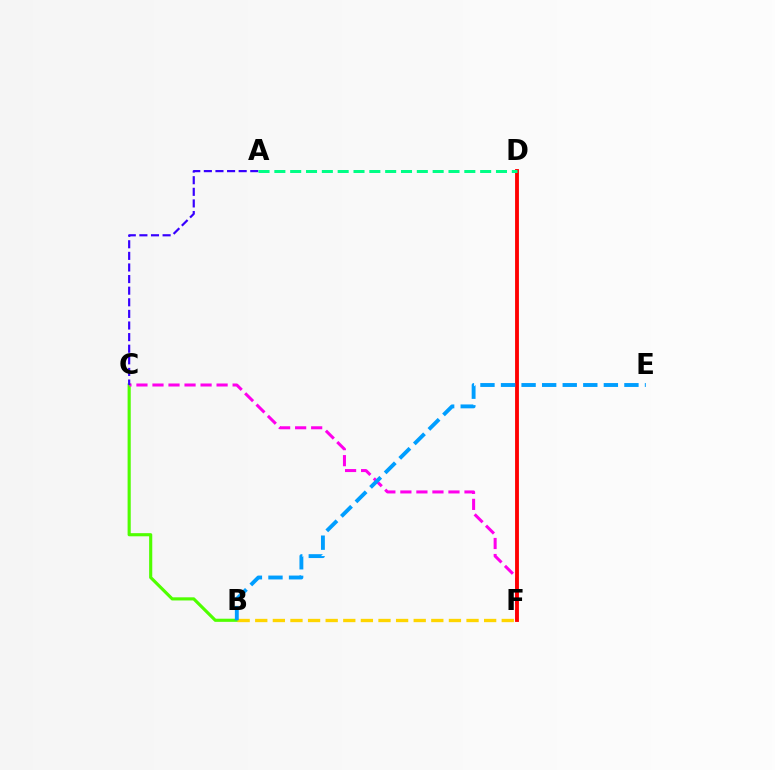{('B', 'C'): [{'color': '#4fff00', 'line_style': 'solid', 'thickness': 2.26}], ('B', 'F'): [{'color': '#ffd500', 'line_style': 'dashed', 'thickness': 2.39}], ('C', 'F'): [{'color': '#ff00ed', 'line_style': 'dashed', 'thickness': 2.18}], ('D', 'F'): [{'color': '#ff0000', 'line_style': 'solid', 'thickness': 2.77}], ('A', 'C'): [{'color': '#3700ff', 'line_style': 'dashed', 'thickness': 1.58}], ('B', 'E'): [{'color': '#009eff', 'line_style': 'dashed', 'thickness': 2.79}], ('A', 'D'): [{'color': '#00ff86', 'line_style': 'dashed', 'thickness': 2.15}]}